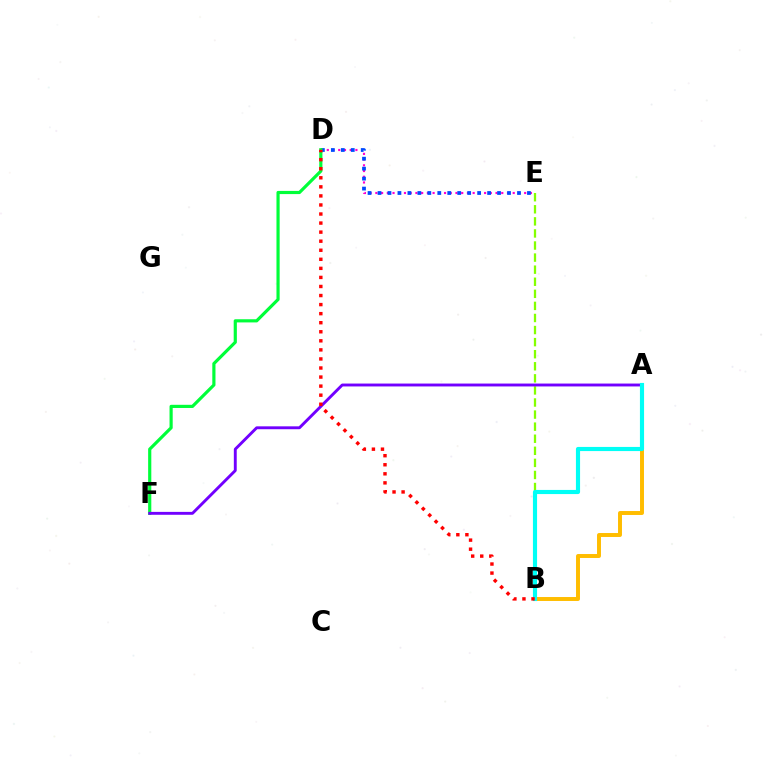{('D', 'E'): [{'color': '#ff00cf', 'line_style': 'dotted', 'thickness': 1.55}, {'color': '#004bff', 'line_style': 'dotted', 'thickness': 2.71}], ('B', 'E'): [{'color': '#84ff00', 'line_style': 'dashed', 'thickness': 1.64}], ('D', 'F'): [{'color': '#00ff39', 'line_style': 'solid', 'thickness': 2.28}], ('A', 'F'): [{'color': '#7200ff', 'line_style': 'solid', 'thickness': 2.08}], ('A', 'B'): [{'color': '#ffbd00', 'line_style': 'solid', 'thickness': 2.84}, {'color': '#00fff6', 'line_style': 'solid', 'thickness': 2.98}], ('B', 'D'): [{'color': '#ff0000', 'line_style': 'dotted', 'thickness': 2.46}]}